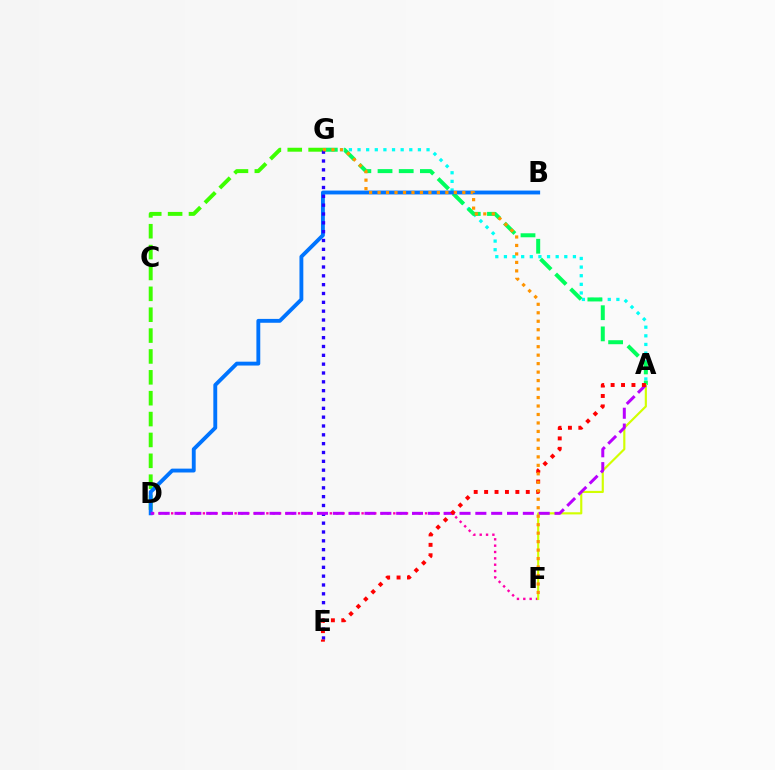{('A', 'G'): [{'color': '#00fff6', 'line_style': 'dotted', 'thickness': 2.34}, {'color': '#00ff5c', 'line_style': 'dashed', 'thickness': 2.88}], ('D', 'F'): [{'color': '#ff00ac', 'line_style': 'dotted', 'thickness': 1.72}], ('A', 'F'): [{'color': '#d1ff00', 'line_style': 'solid', 'thickness': 1.55}], ('D', 'G'): [{'color': '#3dff00', 'line_style': 'dashed', 'thickness': 2.84}], ('B', 'D'): [{'color': '#0074ff', 'line_style': 'solid', 'thickness': 2.78}], ('E', 'G'): [{'color': '#2500ff', 'line_style': 'dotted', 'thickness': 2.4}], ('A', 'D'): [{'color': '#b900ff', 'line_style': 'dashed', 'thickness': 2.15}], ('A', 'E'): [{'color': '#ff0000', 'line_style': 'dotted', 'thickness': 2.83}], ('F', 'G'): [{'color': '#ff9400', 'line_style': 'dotted', 'thickness': 2.3}]}